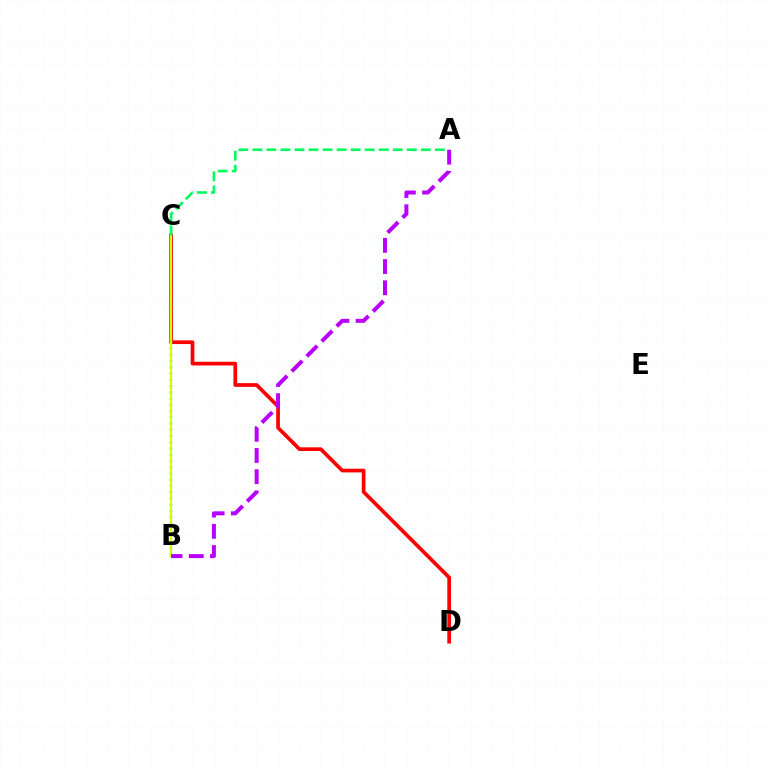{('C', 'D'): [{'color': '#ff0000', 'line_style': 'solid', 'thickness': 2.66}], ('B', 'C'): [{'color': '#0074ff', 'line_style': 'dotted', 'thickness': 1.7}, {'color': '#d1ff00', 'line_style': 'solid', 'thickness': 1.6}], ('A', 'C'): [{'color': '#00ff5c', 'line_style': 'dashed', 'thickness': 1.91}], ('A', 'B'): [{'color': '#b900ff', 'line_style': 'dashed', 'thickness': 2.88}]}